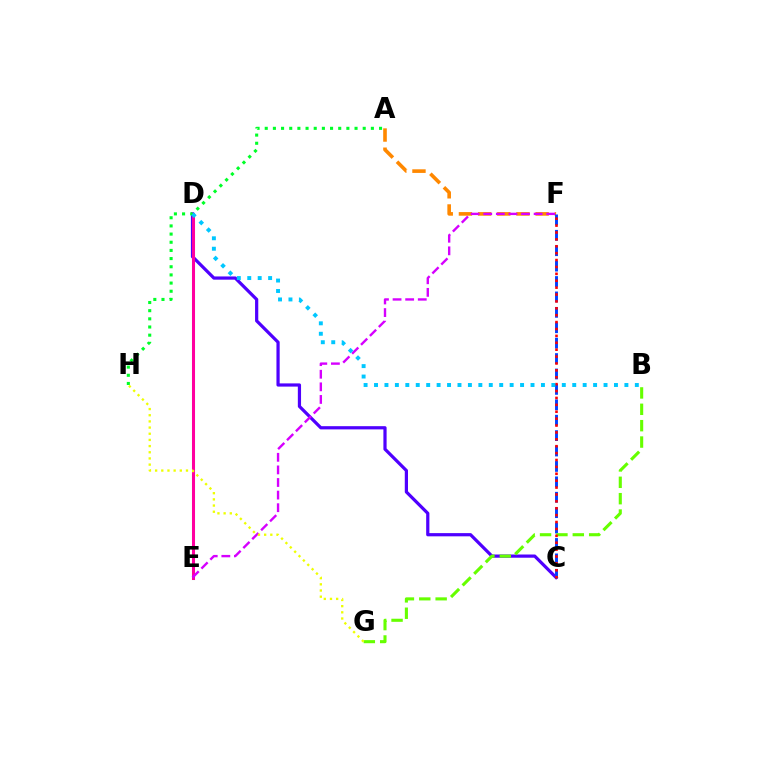{('D', 'E'): [{'color': '#00ffaf', 'line_style': 'solid', 'thickness': 2.19}, {'color': '#ff00a0', 'line_style': 'solid', 'thickness': 2.17}], ('C', 'D'): [{'color': '#4f00ff', 'line_style': 'solid', 'thickness': 2.31}], ('A', 'F'): [{'color': '#ff8800', 'line_style': 'dashed', 'thickness': 2.61}], ('C', 'F'): [{'color': '#003fff', 'line_style': 'dashed', 'thickness': 2.09}, {'color': '#ff0000', 'line_style': 'dotted', 'thickness': 1.87}], ('B', 'G'): [{'color': '#66ff00', 'line_style': 'dashed', 'thickness': 2.22}], ('A', 'H'): [{'color': '#00ff27', 'line_style': 'dotted', 'thickness': 2.22}], ('E', 'F'): [{'color': '#d600ff', 'line_style': 'dashed', 'thickness': 1.71}], ('G', 'H'): [{'color': '#eeff00', 'line_style': 'dotted', 'thickness': 1.68}], ('B', 'D'): [{'color': '#00c7ff', 'line_style': 'dotted', 'thickness': 2.83}]}